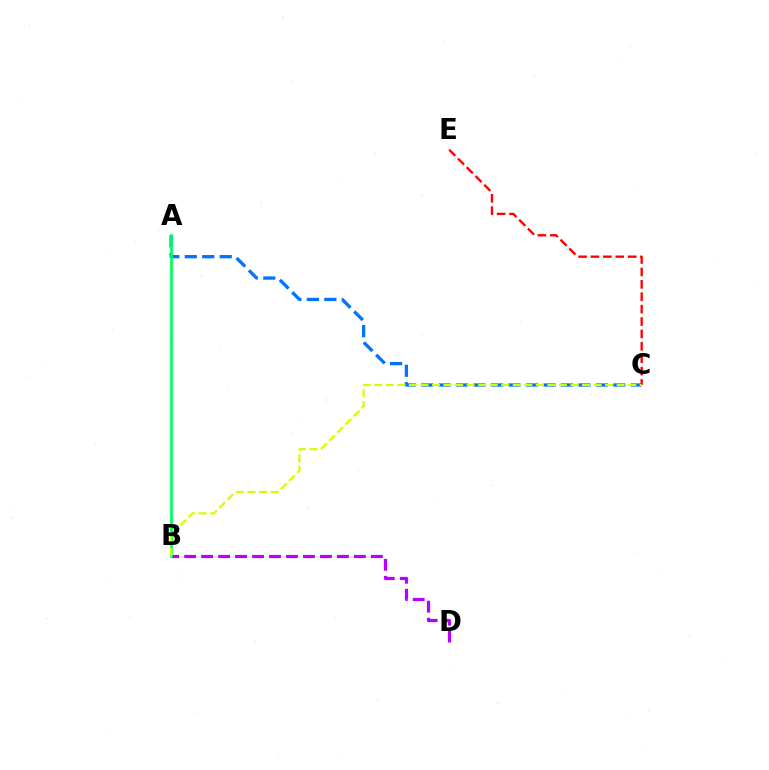{('A', 'C'): [{'color': '#0074ff', 'line_style': 'dashed', 'thickness': 2.37}], ('C', 'E'): [{'color': '#ff0000', 'line_style': 'dashed', 'thickness': 1.68}], ('B', 'D'): [{'color': '#b900ff', 'line_style': 'dashed', 'thickness': 2.31}], ('A', 'B'): [{'color': '#00ff5c', 'line_style': 'solid', 'thickness': 1.94}], ('B', 'C'): [{'color': '#d1ff00', 'line_style': 'dashed', 'thickness': 1.57}]}